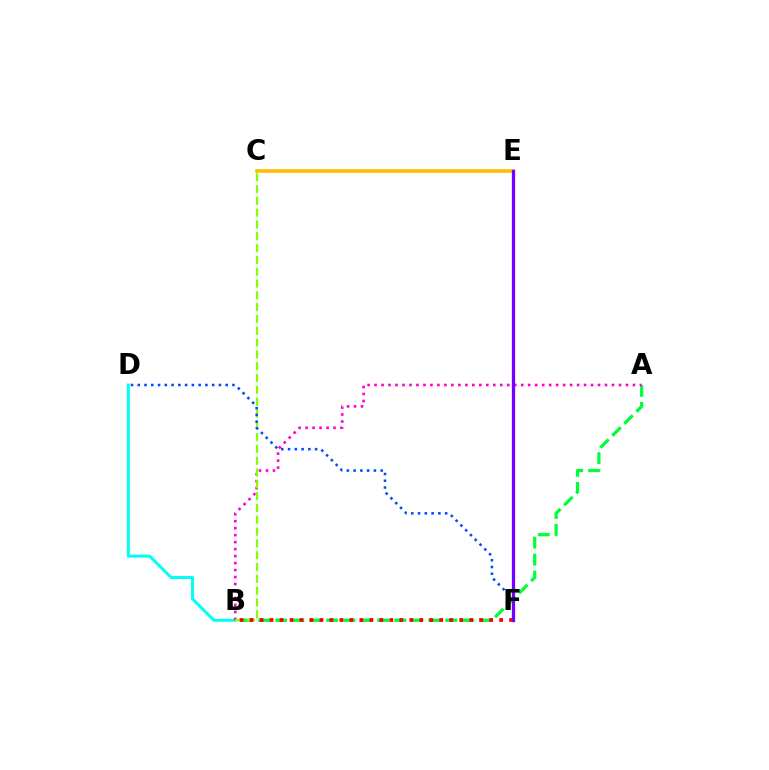{('C', 'E'): [{'color': '#ffbd00', 'line_style': 'solid', 'thickness': 2.61}], ('A', 'B'): [{'color': '#00ff39', 'line_style': 'dashed', 'thickness': 2.31}, {'color': '#ff00cf', 'line_style': 'dotted', 'thickness': 1.9}], ('B', 'D'): [{'color': '#00fff6', 'line_style': 'solid', 'thickness': 2.13}], ('B', 'C'): [{'color': '#84ff00', 'line_style': 'dashed', 'thickness': 1.6}], ('B', 'F'): [{'color': '#ff0000', 'line_style': 'dotted', 'thickness': 2.71}], ('D', 'F'): [{'color': '#004bff', 'line_style': 'dotted', 'thickness': 1.84}], ('E', 'F'): [{'color': '#7200ff', 'line_style': 'solid', 'thickness': 2.36}]}